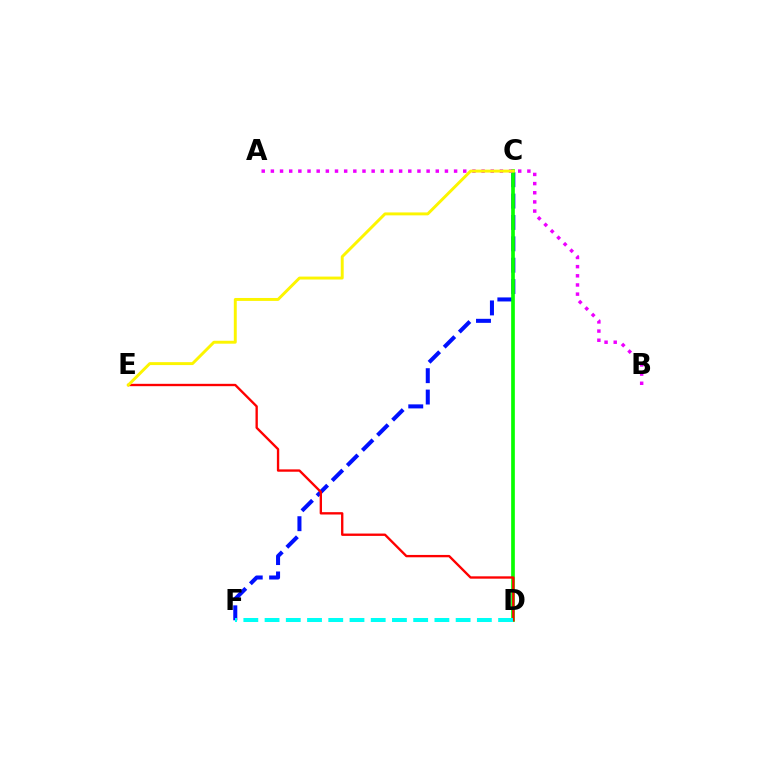{('C', 'F'): [{'color': '#0010ff', 'line_style': 'dashed', 'thickness': 2.9}], ('C', 'D'): [{'color': '#08ff00', 'line_style': 'solid', 'thickness': 2.66}], ('D', 'E'): [{'color': '#ff0000', 'line_style': 'solid', 'thickness': 1.69}], ('A', 'B'): [{'color': '#ee00ff', 'line_style': 'dotted', 'thickness': 2.49}], ('C', 'E'): [{'color': '#fcf500', 'line_style': 'solid', 'thickness': 2.11}], ('D', 'F'): [{'color': '#00fff6', 'line_style': 'dashed', 'thickness': 2.88}]}